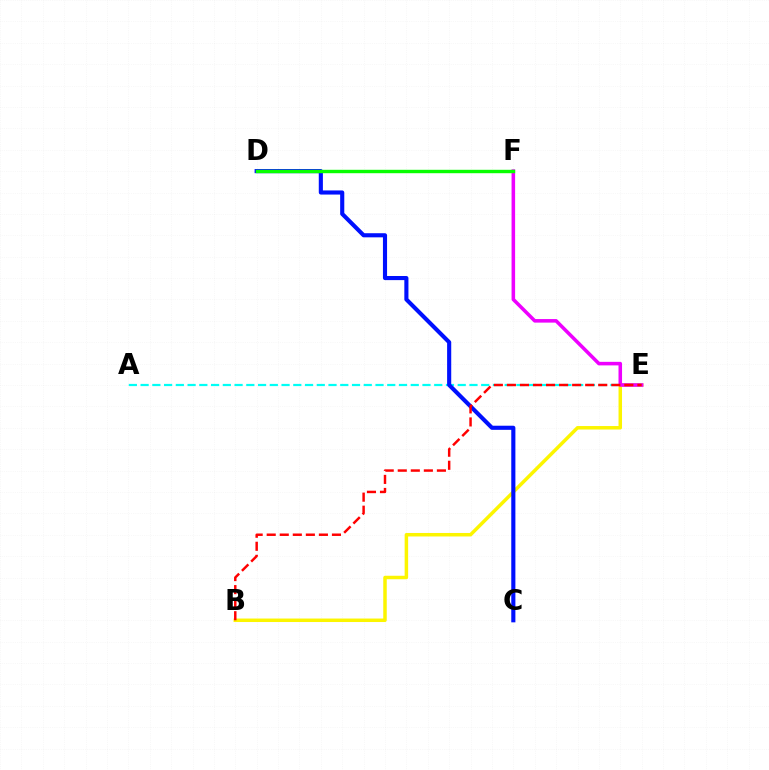{('B', 'E'): [{'color': '#fcf500', 'line_style': 'solid', 'thickness': 2.51}, {'color': '#ff0000', 'line_style': 'dashed', 'thickness': 1.77}], ('A', 'E'): [{'color': '#00fff6', 'line_style': 'dashed', 'thickness': 1.6}], ('E', 'F'): [{'color': '#ee00ff', 'line_style': 'solid', 'thickness': 2.56}], ('C', 'D'): [{'color': '#0010ff', 'line_style': 'solid', 'thickness': 2.96}], ('D', 'F'): [{'color': '#08ff00', 'line_style': 'solid', 'thickness': 2.45}]}